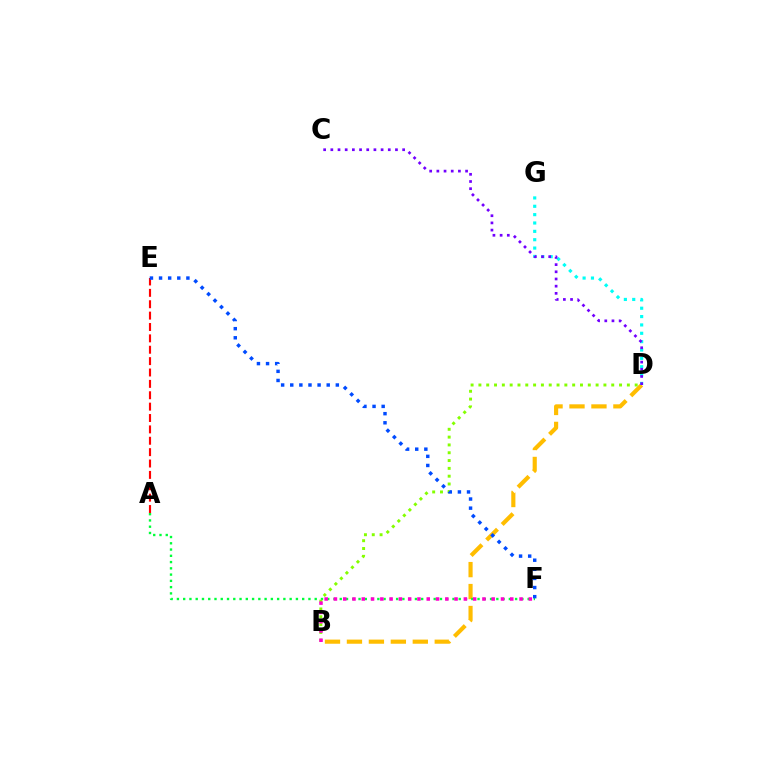{('B', 'D'): [{'color': '#ffbd00', 'line_style': 'dashed', 'thickness': 2.98}, {'color': '#84ff00', 'line_style': 'dotted', 'thickness': 2.12}], ('D', 'G'): [{'color': '#00fff6', 'line_style': 'dotted', 'thickness': 2.27}], ('A', 'E'): [{'color': '#ff0000', 'line_style': 'dashed', 'thickness': 1.55}], ('C', 'D'): [{'color': '#7200ff', 'line_style': 'dotted', 'thickness': 1.95}], ('A', 'F'): [{'color': '#00ff39', 'line_style': 'dotted', 'thickness': 1.7}], ('E', 'F'): [{'color': '#004bff', 'line_style': 'dotted', 'thickness': 2.48}], ('B', 'F'): [{'color': '#ff00cf', 'line_style': 'dotted', 'thickness': 2.52}]}